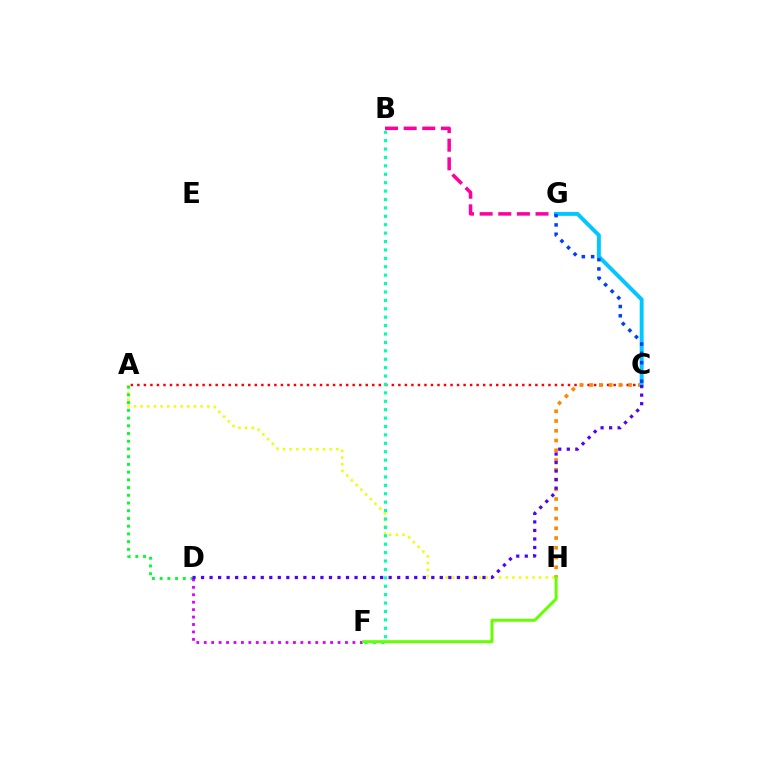{('A', 'H'): [{'color': '#eeff00', 'line_style': 'dotted', 'thickness': 1.81}], ('A', 'C'): [{'color': '#ff0000', 'line_style': 'dotted', 'thickness': 1.77}], ('A', 'D'): [{'color': '#00ff27', 'line_style': 'dotted', 'thickness': 2.1}], ('B', 'F'): [{'color': '#00ffaf', 'line_style': 'dotted', 'thickness': 2.28}], ('C', 'H'): [{'color': '#ff8800', 'line_style': 'dotted', 'thickness': 2.65}], ('B', 'G'): [{'color': '#ff00a0', 'line_style': 'dashed', 'thickness': 2.53}], ('D', 'F'): [{'color': '#d600ff', 'line_style': 'dotted', 'thickness': 2.02}], ('C', 'G'): [{'color': '#00c7ff', 'line_style': 'solid', 'thickness': 2.81}, {'color': '#003fff', 'line_style': 'dotted', 'thickness': 2.52}], ('F', 'H'): [{'color': '#66ff00', 'line_style': 'solid', 'thickness': 2.15}], ('C', 'D'): [{'color': '#4f00ff', 'line_style': 'dotted', 'thickness': 2.32}]}